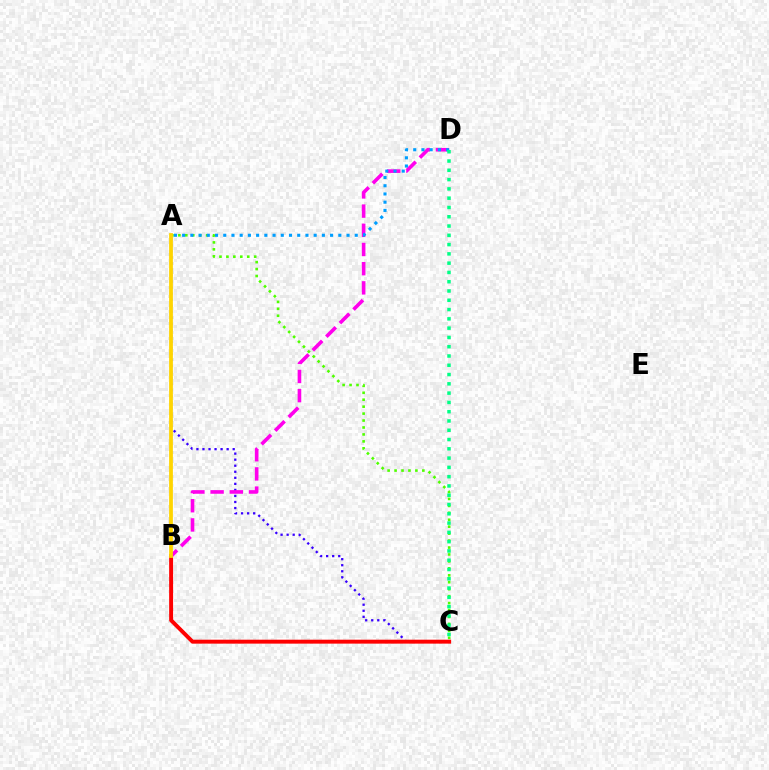{('A', 'C'): [{'color': '#3700ff', 'line_style': 'dotted', 'thickness': 1.64}, {'color': '#4fff00', 'line_style': 'dotted', 'thickness': 1.89}], ('B', 'C'): [{'color': '#ff0000', 'line_style': 'solid', 'thickness': 2.83}], ('B', 'D'): [{'color': '#ff00ed', 'line_style': 'dashed', 'thickness': 2.61}], ('A', 'D'): [{'color': '#009eff', 'line_style': 'dotted', 'thickness': 2.23}], ('C', 'D'): [{'color': '#00ff86', 'line_style': 'dotted', 'thickness': 2.52}], ('A', 'B'): [{'color': '#ffd500', 'line_style': 'solid', 'thickness': 2.71}]}